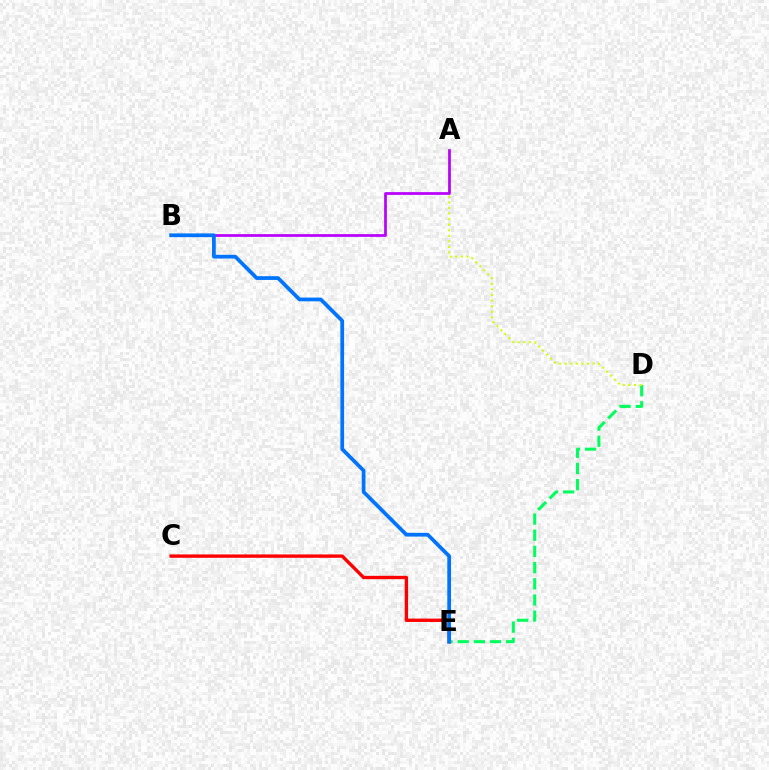{('D', 'E'): [{'color': '#00ff5c', 'line_style': 'dashed', 'thickness': 2.2}], ('A', 'D'): [{'color': '#d1ff00', 'line_style': 'dotted', 'thickness': 1.52}], ('A', 'B'): [{'color': '#b900ff', 'line_style': 'solid', 'thickness': 1.96}], ('C', 'E'): [{'color': '#ff0000', 'line_style': 'solid', 'thickness': 2.41}], ('B', 'E'): [{'color': '#0074ff', 'line_style': 'solid', 'thickness': 2.69}]}